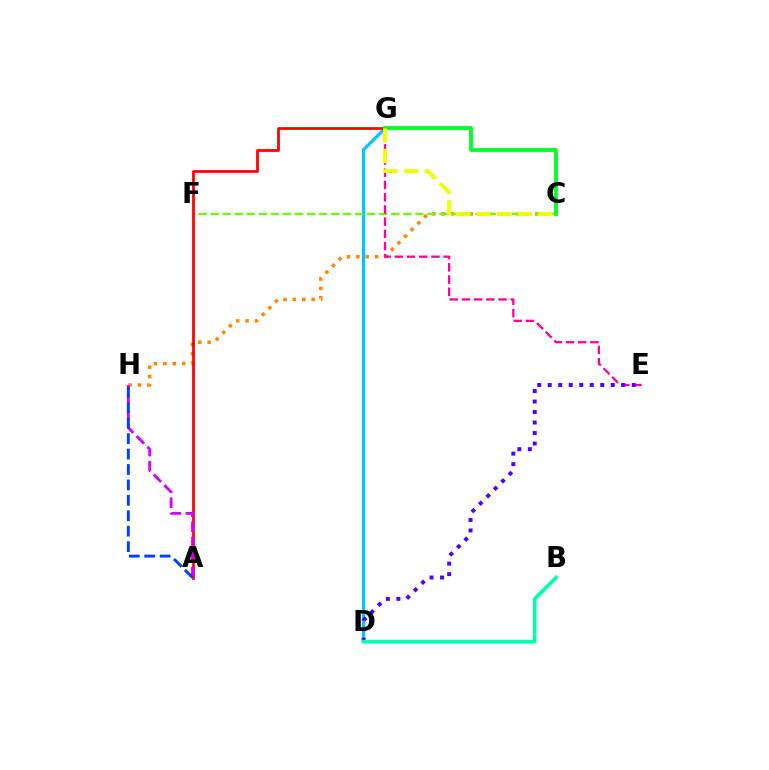{('D', 'G'): [{'color': '#00c7ff', 'line_style': 'solid', 'thickness': 2.3}], ('C', 'H'): [{'color': '#ff8800', 'line_style': 'dotted', 'thickness': 2.54}], ('C', 'F'): [{'color': '#66ff00', 'line_style': 'dashed', 'thickness': 1.64}], ('A', 'G'): [{'color': '#ff0000', 'line_style': 'solid', 'thickness': 1.98}], ('E', 'G'): [{'color': '#ff00a0', 'line_style': 'dashed', 'thickness': 1.66}], ('A', 'H'): [{'color': '#d600ff', 'line_style': 'dashed', 'thickness': 2.06}, {'color': '#003fff', 'line_style': 'dashed', 'thickness': 2.1}], ('C', 'G'): [{'color': '#00ff27', 'line_style': 'solid', 'thickness': 2.75}, {'color': '#eeff00', 'line_style': 'dashed', 'thickness': 2.79}], ('D', 'E'): [{'color': '#4f00ff', 'line_style': 'dotted', 'thickness': 2.85}], ('B', 'D'): [{'color': '#00ffaf', 'line_style': 'solid', 'thickness': 2.63}]}